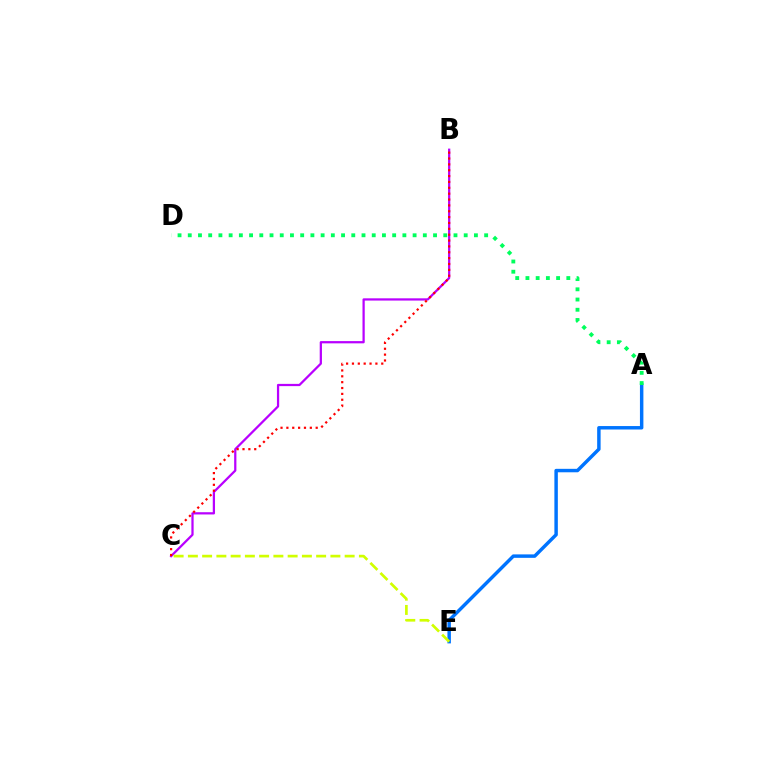{('B', 'C'): [{'color': '#b900ff', 'line_style': 'solid', 'thickness': 1.62}, {'color': '#ff0000', 'line_style': 'dotted', 'thickness': 1.59}], ('A', 'E'): [{'color': '#0074ff', 'line_style': 'solid', 'thickness': 2.49}], ('C', 'E'): [{'color': '#d1ff00', 'line_style': 'dashed', 'thickness': 1.94}], ('A', 'D'): [{'color': '#00ff5c', 'line_style': 'dotted', 'thickness': 2.78}]}